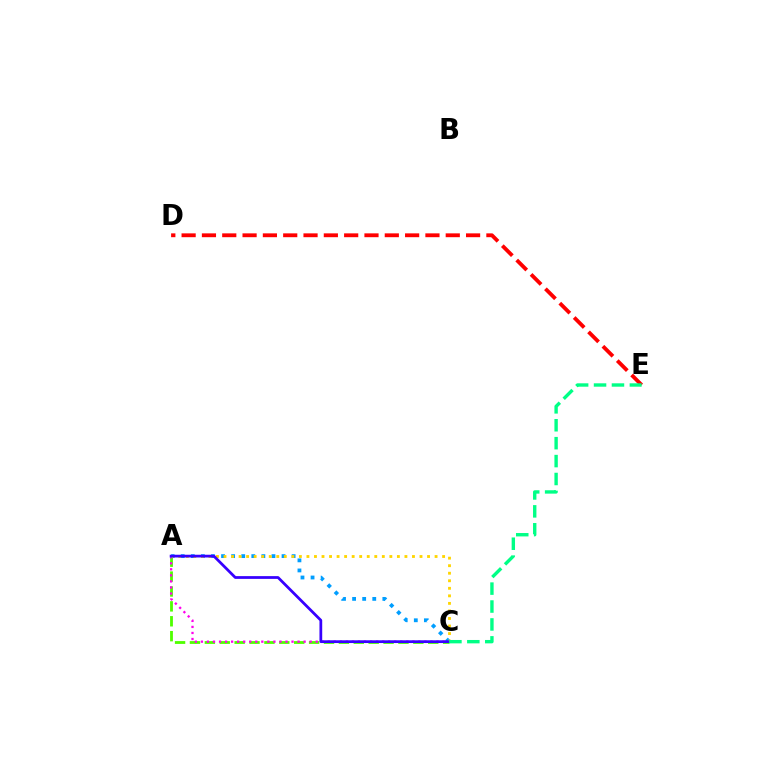{('D', 'E'): [{'color': '#ff0000', 'line_style': 'dashed', 'thickness': 2.76}], ('A', 'C'): [{'color': '#4fff00', 'line_style': 'dashed', 'thickness': 2.02}, {'color': '#ff00ed', 'line_style': 'dotted', 'thickness': 1.64}, {'color': '#009eff', 'line_style': 'dotted', 'thickness': 2.74}, {'color': '#ffd500', 'line_style': 'dotted', 'thickness': 2.05}, {'color': '#3700ff', 'line_style': 'solid', 'thickness': 1.98}], ('C', 'E'): [{'color': '#00ff86', 'line_style': 'dashed', 'thickness': 2.43}]}